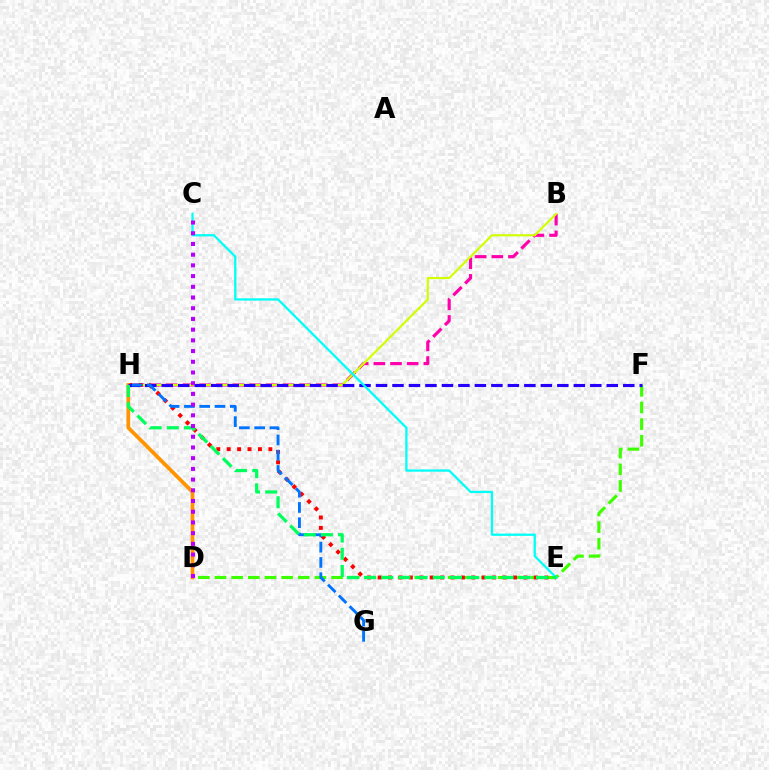{('B', 'H'): [{'color': '#ff00ac', 'line_style': 'dashed', 'thickness': 2.26}, {'color': '#d1ff00', 'line_style': 'solid', 'thickness': 1.56}], ('D', 'F'): [{'color': '#3dff00', 'line_style': 'dashed', 'thickness': 2.26}], ('E', 'H'): [{'color': '#ff0000', 'line_style': 'dotted', 'thickness': 2.83}, {'color': '#00ff5c', 'line_style': 'dashed', 'thickness': 2.33}], ('D', 'H'): [{'color': '#ff9400', 'line_style': 'solid', 'thickness': 2.68}], ('F', 'H'): [{'color': '#2500ff', 'line_style': 'dashed', 'thickness': 2.24}], ('C', 'E'): [{'color': '#00fff6', 'line_style': 'solid', 'thickness': 1.63}], ('G', 'H'): [{'color': '#0074ff', 'line_style': 'dashed', 'thickness': 2.07}], ('C', 'D'): [{'color': '#b900ff', 'line_style': 'dotted', 'thickness': 2.91}]}